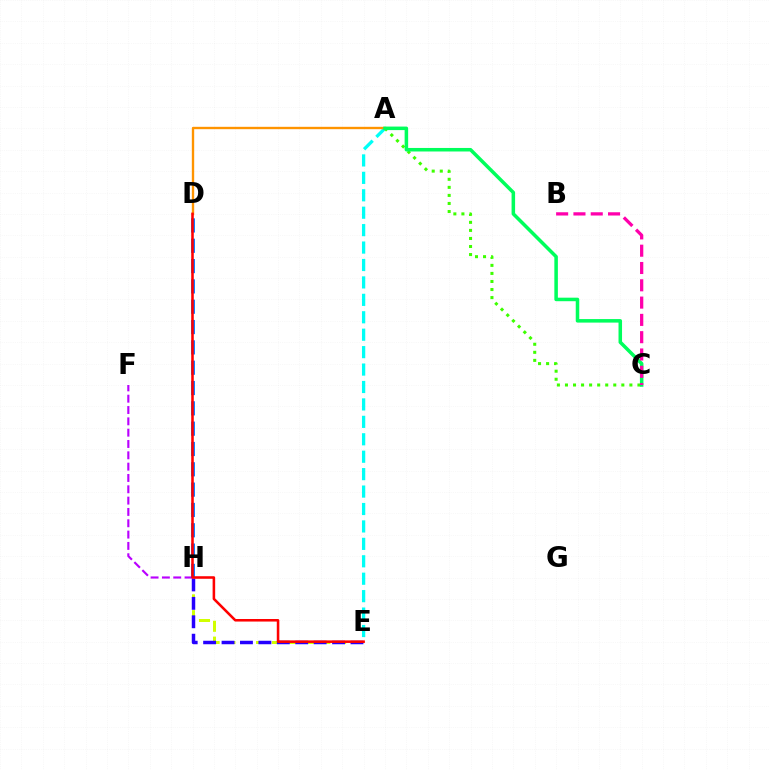{('E', 'H'): [{'color': '#d1ff00', 'line_style': 'dashed', 'thickness': 2.15}, {'color': '#2500ff', 'line_style': 'dashed', 'thickness': 2.5}], ('F', 'H'): [{'color': '#b900ff', 'line_style': 'dashed', 'thickness': 1.54}], ('A', 'E'): [{'color': '#00fff6', 'line_style': 'dashed', 'thickness': 2.37}], ('A', 'D'): [{'color': '#ff9400', 'line_style': 'solid', 'thickness': 1.7}], ('A', 'C'): [{'color': '#3dff00', 'line_style': 'dotted', 'thickness': 2.19}, {'color': '#00ff5c', 'line_style': 'solid', 'thickness': 2.54}], ('D', 'H'): [{'color': '#0074ff', 'line_style': 'dashed', 'thickness': 2.76}], ('B', 'C'): [{'color': '#ff00ac', 'line_style': 'dashed', 'thickness': 2.35}], ('D', 'E'): [{'color': '#ff0000', 'line_style': 'solid', 'thickness': 1.84}]}